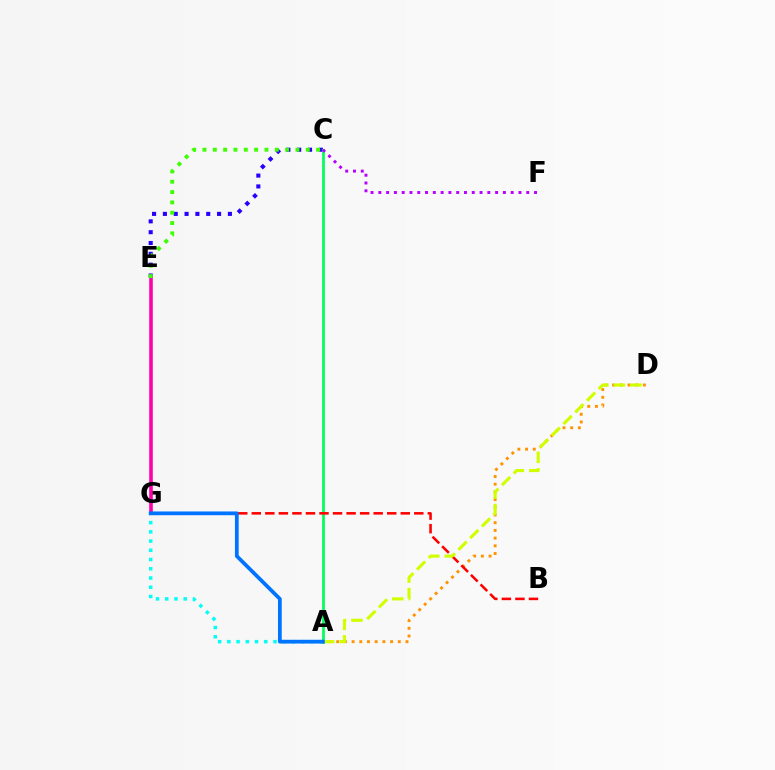{('C', 'E'): [{'color': '#2500ff', 'line_style': 'dotted', 'thickness': 2.94}, {'color': '#3dff00', 'line_style': 'dotted', 'thickness': 2.81}], ('A', 'D'): [{'color': '#ff9400', 'line_style': 'dotted', 'thickness': 2.09}, {'color': '#d1ff00', 'line_style': 'dashed', 'thickness': 2.25}], ('A', 'G'): [{'color': '#00fff6', 'line_style': 'dotted', 'thickness': 2.51}, {'color': '#0074ff', 'line_style': 'solid', 'thickness': 2.7}], ('A', 'C'): [{'color': '#00ff5c', 'line_style': 'solid', 'thickness': 1.97}], ('E', 'G'): [{'color': '#ff00ac', 'line_style': 'solid', 'thickness': 2.58}], ('B', 'G'): [{'color': '#ff0000', 'line_style': 'dashed', 'thickness': 1.84}], ('C', 'F'): [{'color': '#b900ff', 'line_style': 'dotted', 'thickness': 2.12}]}